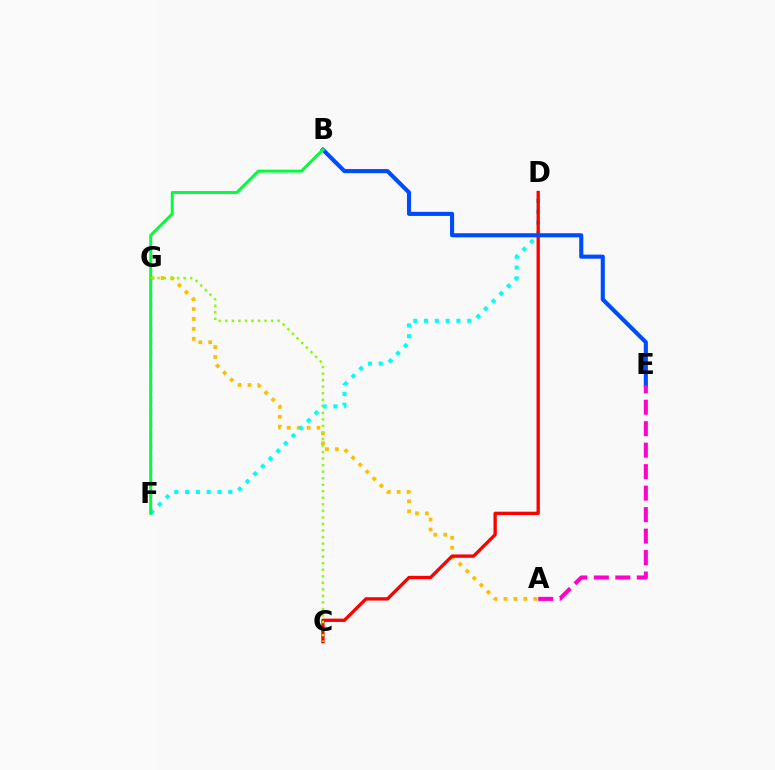{('F', 'G'): [{'color': '#7200ff', 'line_style': 'dashed', 'thickness': 1.6}], ('A', 'G'): [{'color': '#ffbd00', 'line_style': 'dotted', 'thickness': 2.7}], ('D', 'F'): [{'color': '#00fff6', 'line_style': 'dotted', 'thickness': 2.93}], ('C', 'D'): [{'color': '#ff0000', 'line_style': 'solid', 'thickness': 2.39}], ('B', 'E'): [{'color': '#004bff', 'line_style': 'solid', 'thickness': 2.95}], ('A', 'E'): [{'color': '#ff00cf', 'line_style': 'dashed', 'thickness': 2.92}], ('B', 'F'): [{'color': '#00ff39', 'line_style': 'solid', 'thickness': 2.12}], ('C', 'G'): [{'color': '#84ff00', 'line_style': 'dotted', 'thickness': 1.78}]}